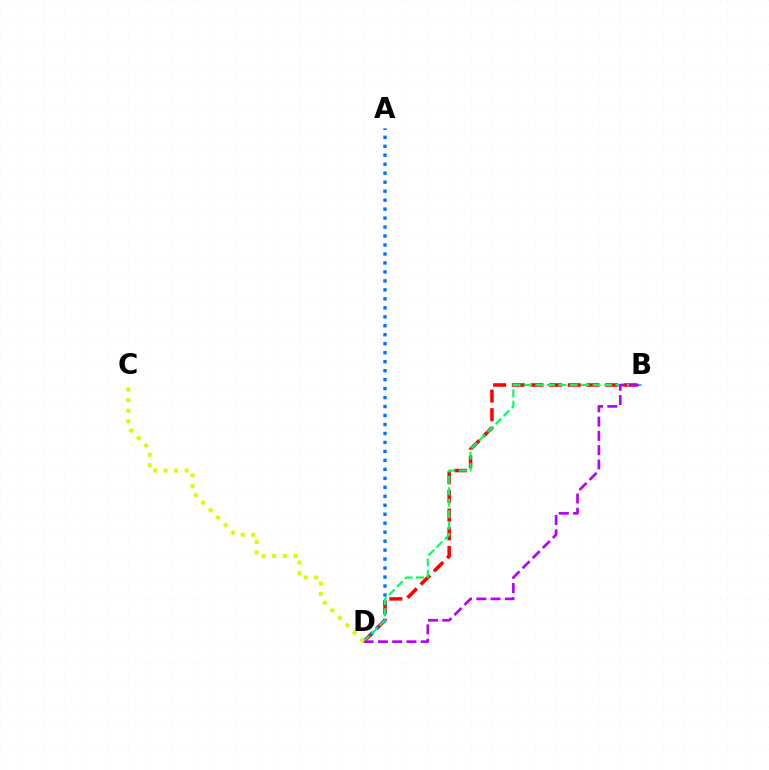{('B', 'D'): [{'color': '#ff0000', 'line_style': 'dashed', 'thickness': 2.54}, {'color': '#00ff5c', 'line_style': 'dashed', 'thickness': 1.55}, {'color': '#b900ff', 'line_style': 'dashed', 'thickness': 1.94}], ('A', 'D'): [{'color': '#0074ff', 'line_style': 'dotted', 'thickness': 2.44}], ('C', 'D'): [{'color': '#d1ff00', 'line_style': 'dotted', 'thickness': 2.87}]}